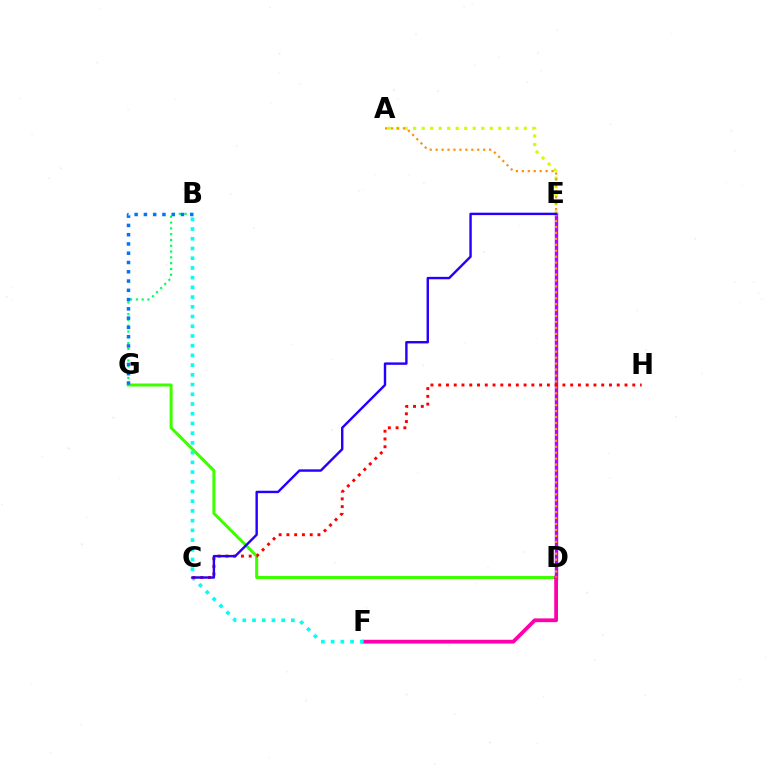{('D', 'E'): [{'color': '#b900ff', 'line_style': 'solid', 'thickness': 2.44}], ('A', 'E'): [{'color': '#d1ff00', 'line_style': 'dotted', 'thickness': 2.31}], ('B', 'G'): [{'color': '#00ff5c', 'line_style': 'dotted', 'thickness': 1.58}, {'color': '#0074ff', 'line_style': 'dotted', 'thickness': 2.52}], ('D', 'G'): [{'color': '#3dff00', 'line_style': 'solid', 'thickness': 2.18}], ('D', 'F'): [{'color': '#ff00ac', 'line_style': 'solid', 'thickness': 2.73}], ('B', 'F'): [{'color': '#00fff6', 'line_style': 'dotted', 'thickness': 2.64}], ('A', 'D'): [{'color': '#ff9400', 'line_style': 'dotted', 'thickness': 1.61}], ('C', 'H'): [{'color': '#ff0000', 'line_style': 'dotted', 'thickness': 2.11}], ('C', 'E'): [{'color': '#2500ff', 'line_style': 'solid', 'thickness': 1.74}]}